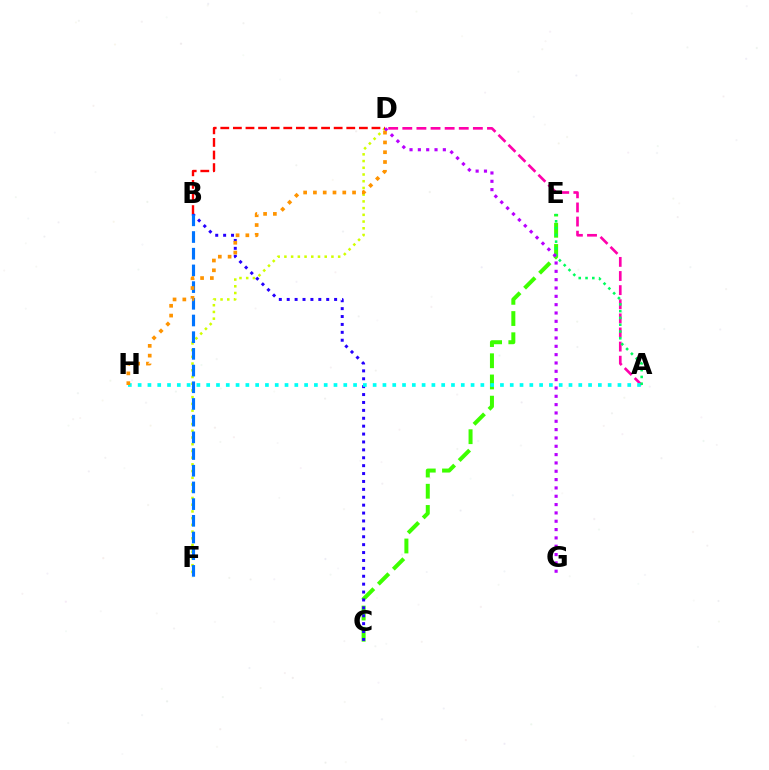{('D', 'F'): [{'color': '#d1ff00', 'line_style': 'dotted', 'thickness': 1.83}], ('C', 'E'): [{'color': '#3dff00', 'line_style': 'dashed', 'thickness': 2.88}], ('A', 'D'): [{'color': '#ff00ac', 'line_style': 'dashed', 'thickness': 1.92}], ('B', 'C'): [{'color': '#2500ff', 'line_style': 'dotted', 'thickness': 2.15}], ('A', 'H'): [{'color': '#00fff6', 'line_style': 'dotted', 'thickness': 2.66}], ('A', 'E'): [{'color': '#00ff5c', 'line_style': 'dotted', 'thickness': 1.84}], ('B', 'F'): [{'color': '#0074ff', 'line_style': 'dashed', 'thickness': 2.27}], ('D', 'G'): [{'color': '#b900ff', 'line_style': 'dotted', 'thickness': 2.26}], ('D', 'H'): [{'color': '#ff9400', 'line_style': 'dotted', 'thickness': 2.66}], ('B', 'D'): [{'color': '#ff0000', 'line_style': 'dashed', 'thickness': 1.71}]}